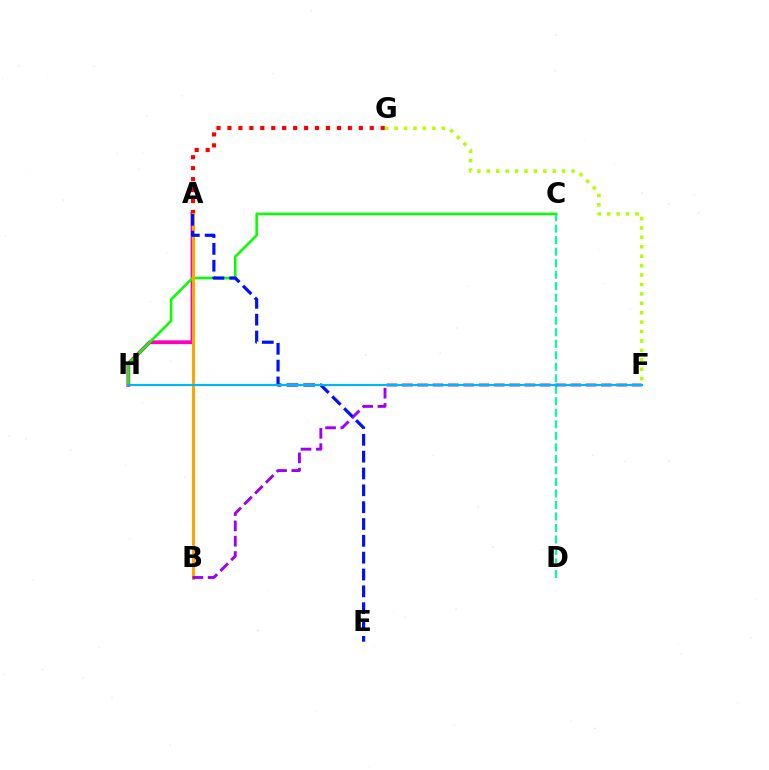{('A', 'H'): [{'color': '#ff00bd', 'line_style': 'solid', 'thickness': 2.73}], ('A', 'G'): [{'color': '#ff0000', 'line_style': 'dotted', 'thickness': 2.97}], ('C', 'D'): [{'color': '#00ff9d', 'line_style': 'dashed', 'thickness': 1.56}], ('C', 'H'): [{'color': '#08ff00', 'line_style': 'solid', 'thickness': 1.86}], ('A', 'B'): [{'color': '#ffa500', 'line_style': 'solid', 'thickness': 2.18}], ('B', 'F'): [{'color': '#9b00ff', 'line_style': 'dashed', 'thickness': 2.08}], ('A', 'E'): [{'color': '#0010ff', 'line_style': 'dashed', 'thickness': 2.29}], ('F', 'G'): [{'color': '#b3ff00', 'line_style': 'dotted', 'thickness': 2.56}], ('F', 'H'): [{'color': '#00b5ff', 'line_style': 'solid', 'thickness': 1.53}]}